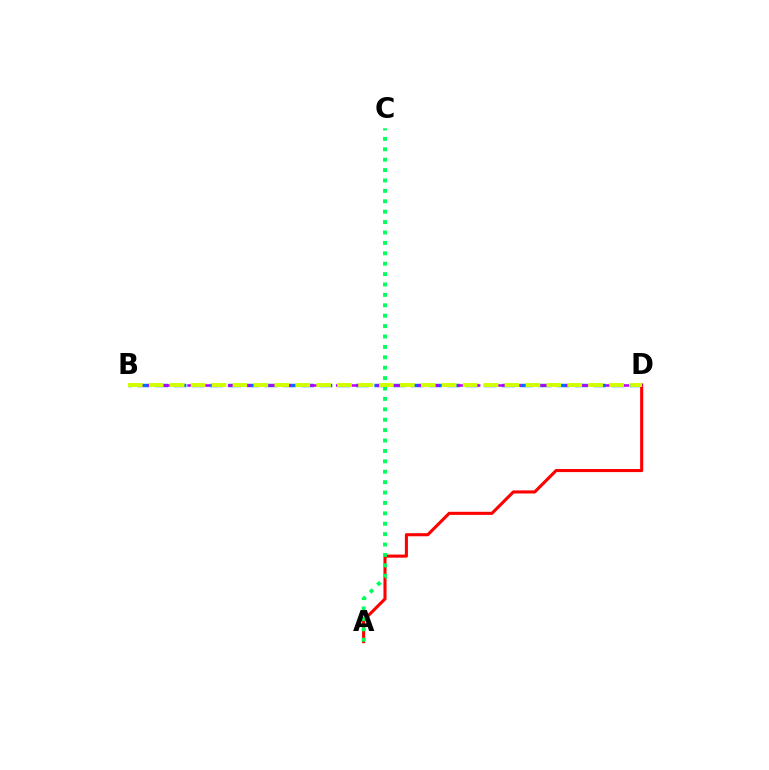{('B', 'D'): [{'color': '#0074ff', 'line_style': 'dashed', 'thickness': 2.48}, {'color': '#b900ff', 'line_style': 'dashed', 'thickness': 1.83}, {'color': '#d1ff00', 'line_style': 'dashed', 'thickness': 2.84}], ('A', 'D'): [{'color': '#ff0000', 'line_style': 'solid', 'thickness': 2.22}], ('A', 'C'): [{'color': '#00ff5c', 'line_style': 'dotted', 'thickness': 2.83}]}